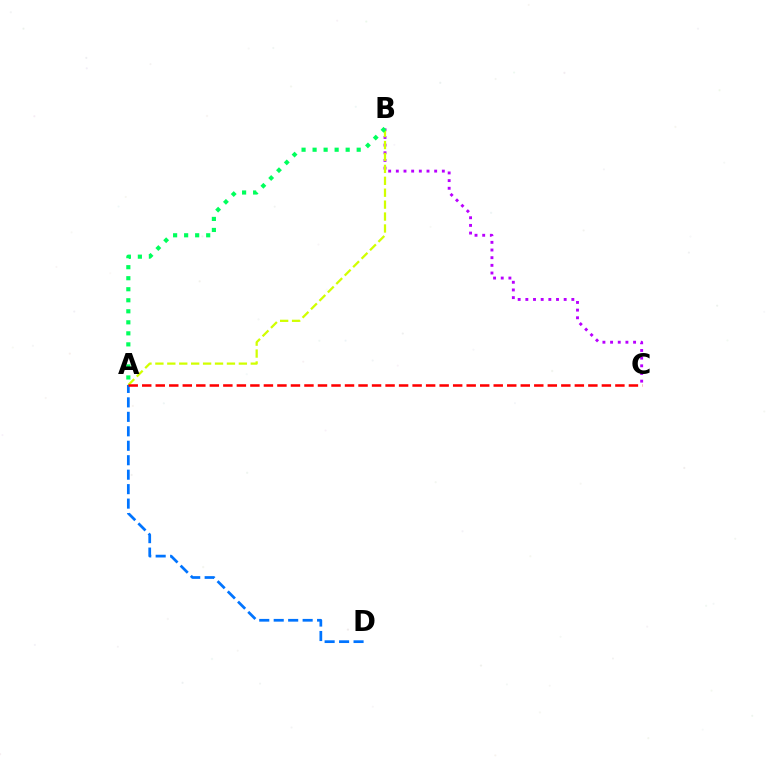{('B', 'C'): [{'color': '#b900ff', 'line_style': 'dotted', 'thickness': 2.08}], ('A', 'B'): [{'color': '#d1ff00', 'line_style': 'dashed', 'thickness': 1.62}, {'color': '#00ff5c', 'line_style': 'dotted', 'thickness': 3.0}], ('A', 'D'): [{'color': '#0074ff', 'line_style': 'dashed', 'thickness': 1.96}], ('A', 'C'): [{'color': '#ff0000', 'line_style': 'dashed', 'thickness': 1.84}]}